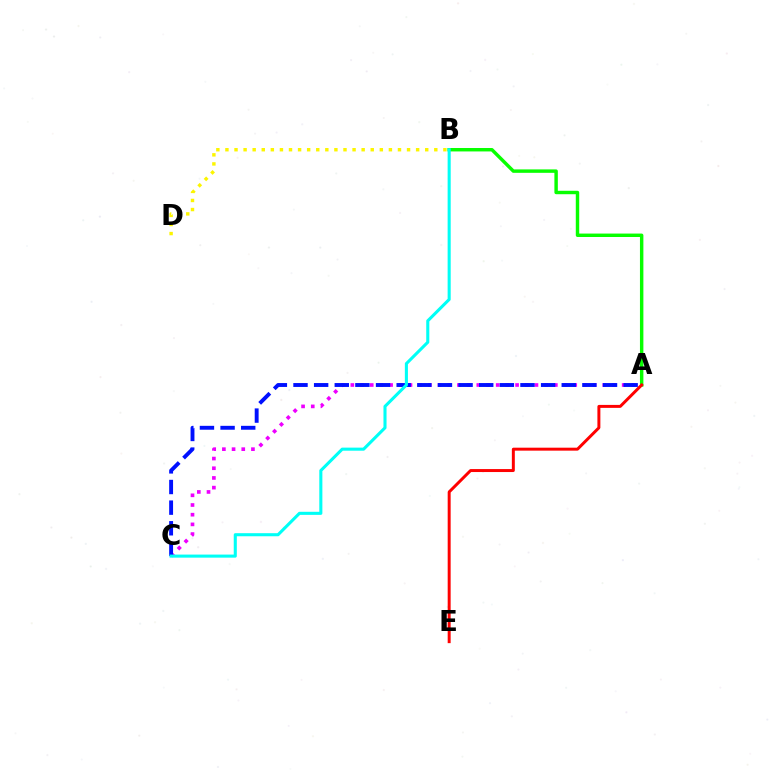{('B', 'D'): [{'color': '#fcf500', 'line_style': 'dotted', 'thickness': 2.47}], ('A', 'C'): [{'color': '#ee00ff', 'line_style': 'dotted', 'thickness': 2.63}, {'color': '#0010ff', 'line_style': 'dashed', 'thickness': 2.8}], ('A', 'B'): [{'color': '#08ff00', 'line_style': 'solid', 'thickness': 2.47}], ('A', 'E'): [{'color': '#ff0000', 'line_style': 'solid', 'thickness': 2.14}], ('B', 'C'): [{'color': '#00fff6', 'line_style': 'solid', 'thickness': 2.21}]}